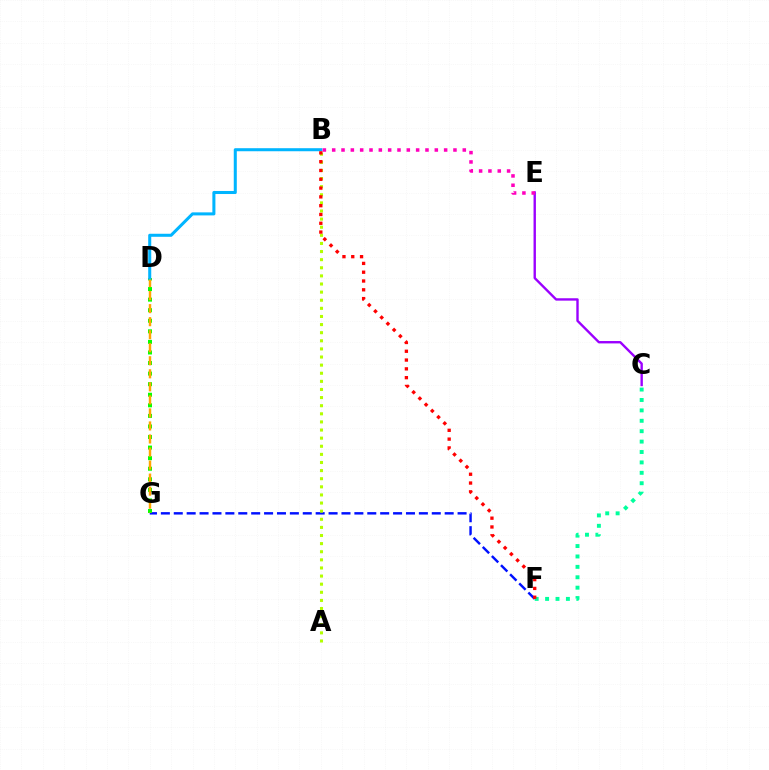{('F', 'G'): [{'color': '#0010ff', 'line_style': 'dashed', 'thickness': 1.75}], ('D', 'G'): [{'color': '#08ff00', 'line_style': 'dotted', 'thickness': 2.87}, {'color': '#ffa500', 'line_style': 'dashed', 'thickness': 1.77}], ('C', 'E'): [{'color': '#9b00ff', 'line_style': 'solid', 'thickness': 1.71}], ('A', 'B'): [{'color': '#b3ff00', 'line_style': 'dotted', 'thickness': 2.2}], ('C', 'F'): [{'color': '#00ff9d', 'line_style': 'dotted', 'thickness': 2.83}], ('B', 'D'): [{'color': '#00b5ff', 'line_style': 'solid', 'thickness': 2.19}], ('B', 'E'): [{'color': '#ff00bd', 'line_style': 'dotted', 'thickness': 2.53}], ('B', 'F'): [{'color': '#ff0000', 'line_style': 'dotted', 'thickness': 2.39}]}